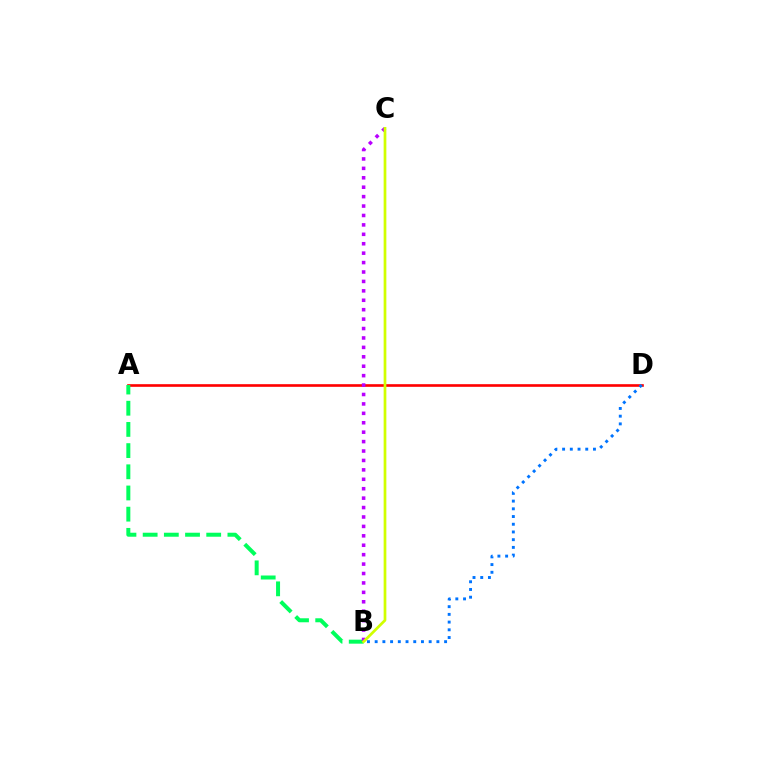{('A', 'D'): [{'color': '#ff0000', 'line_style': 'solid', 'thickness': 1.9}], ('A', 'B'): [{'color': '#00ff5c', 'line_style': 'dashed', 'thickness': 2.88}], ('B', 'C'): [{'color': '#b900ff', 'line_style': 'dotted', 'thickness': 2.56}, {'color': '#d1ff00', 'line_style': 'solid', 'thickness': 1.96}], ('B', 'D'): [{'color': '#0074ff', 'line_style': 'dotted', 'thickness': 2.1}]}